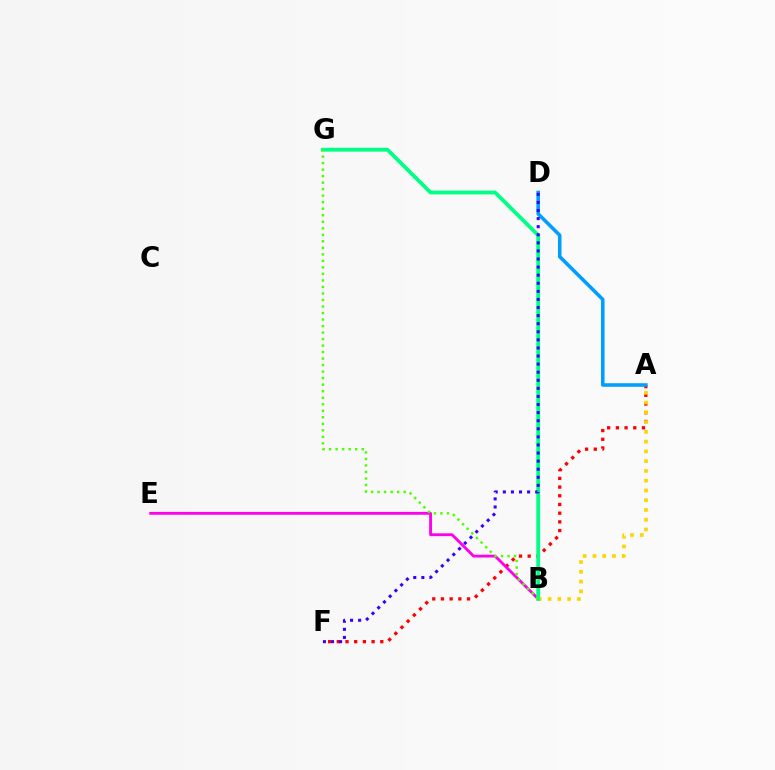{('A', 'F'): [{'color': '#ff0000', 'line_style': 'dotted', 'thickness': 2.36}], ('A', 'D'): [{'color': '#009eff', 'line_style': 'solid', 'thickness': 2.57}], ('B', 'E'): [{'color': '#ff00ed', 'line_style': 'solid', 'thickness': 2.05}], ('A', 'B'): [{'color': '#ffd500', 'line_style': 'dotted', 'thickness': 2.65}], ('B', 'G'): [{'color': '#00ff86', 'line_style': 'solid', 'thickness': 2.74}, {'color': '#4fff00', 'line_style': 'dotted', 'thickness': 1.77}], ('D', 'F'): [{'color': '#3700ff', 'line_style': 'dotted', 'thickness': 2.2}]}